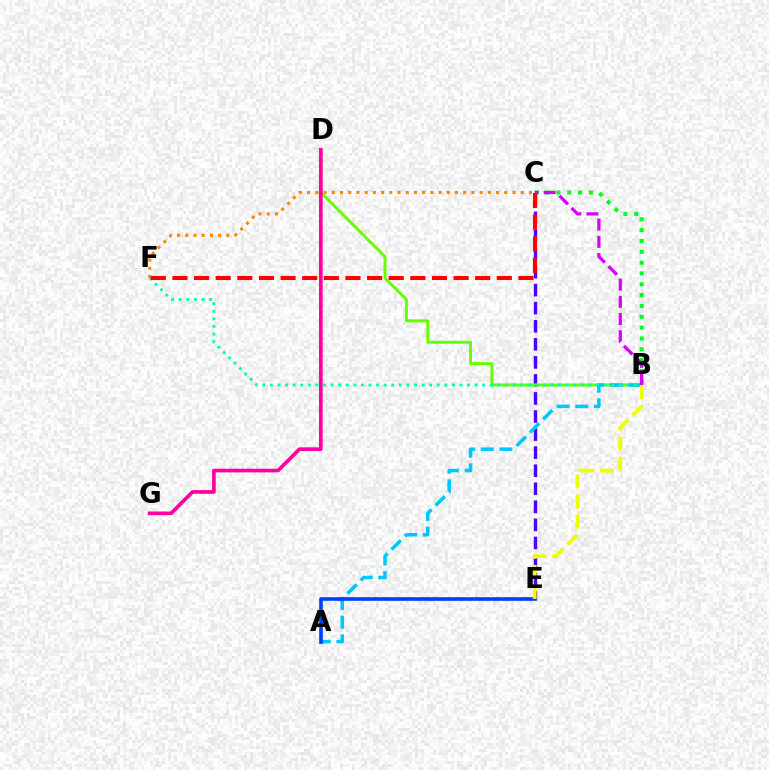{('B', 'C'): [{'color': '#00ff27', 'line_style': 'dotted', 'thickness': 2.94}, {'color': '#d600ff', 'line_style': 'dashed', 'thickness': 2.34}], ('C', 'E'): [{'color': '#4f00ff', 'line_style': 'dashed', 'thickness': 2.45}], ('C', 'F'): [{'color': '#ff8800', 'line_style': 'dotted', 'thickness': 2.23}, {'color': '#ff0000', 'line_style': 'dashed', 'thickness': 2.94}], ('B', 'D'): [{'color': '#66ff00', 'line_style': 'solid', 'thickness': 2.13}], ('A', 'B'): [{'color': '#00c7ff', 'line_style': 'dashed', 'thickness': 2.54}], ('B', 'F'): [{'color': '#00ffaf', 'line_style': 'dotted', 'thickness': 2.06}], ('D', 'G'): [{'color': '#ff00a0', 'line_style': 'solid', 'thickness': 2.65}], ('A', 'E'): [{'color': '#003fff', 'line_style': 'solid', 'thickness': 2.62}], ('B', 'E'): [{'color': '#eeff00', 'line_style': 'dashed', 'thickness': 2.74}]}